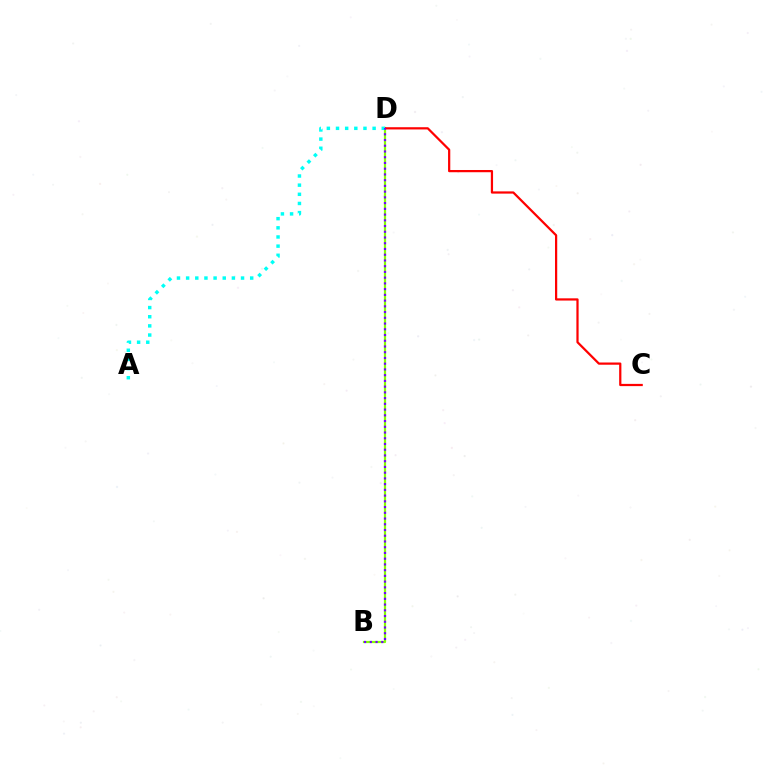{('B', 'D'): [{'color': '#84ff00', 'line_style': 'solid', 'thickness': 1.59}, {'color': '#7200ff', 'line_style': 'dotted', 'thickness': 1.56}], ('C', 'D'): [{'color': '#ff0000', 'line_style': 'solid', 'thickness': 1.61}], ('A', 'D'): [{'color': '#00fff6', 'line_style': 'dotted', 'thickness': 2.49}]}